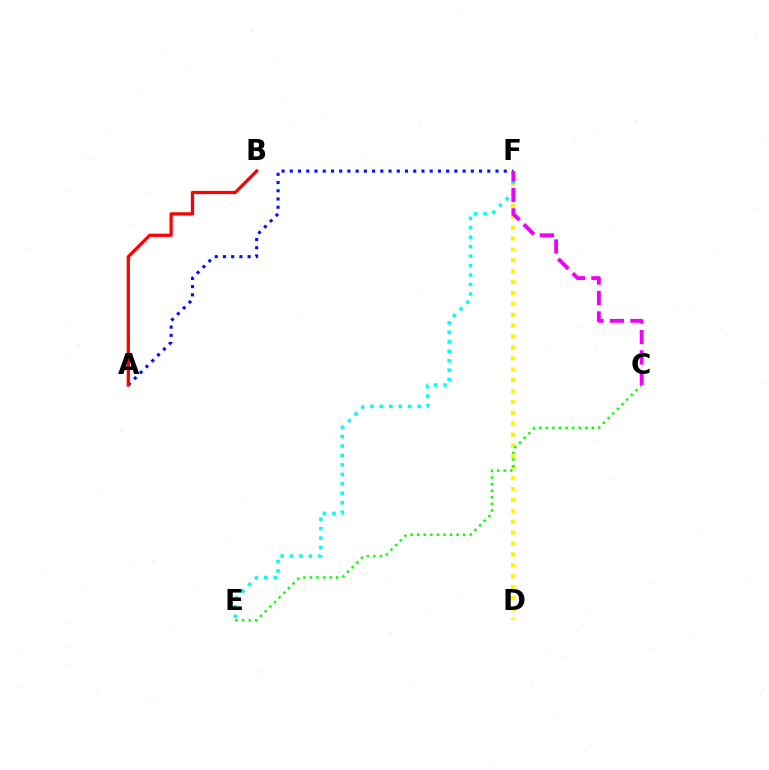{('A', 'F'): [{'color': '#0010ff', 'line_style': 'dotted', 'thickness': 2.24}], ('D', 'F'): [{'color': '#fcf500', 'line_style': 'dotted', 'thickness': 2.96}], ('E', 'F'): [{'color': '#00fff6', 'line_style': 'dotted', 'thickness': 2.57}], ('C', 'E'): [{'color': '#08ff00', 'line_style': 'dotted', 'thickness': 1.79}], ('C', 'F'): [{'color': '#ee00ff', 'line_style': 'dashed', 'thickness': 2.78}], ('A', 'B'): [{'color': '#ff0000', 'line_style': 'solid', 'thickness': 2.34}]}